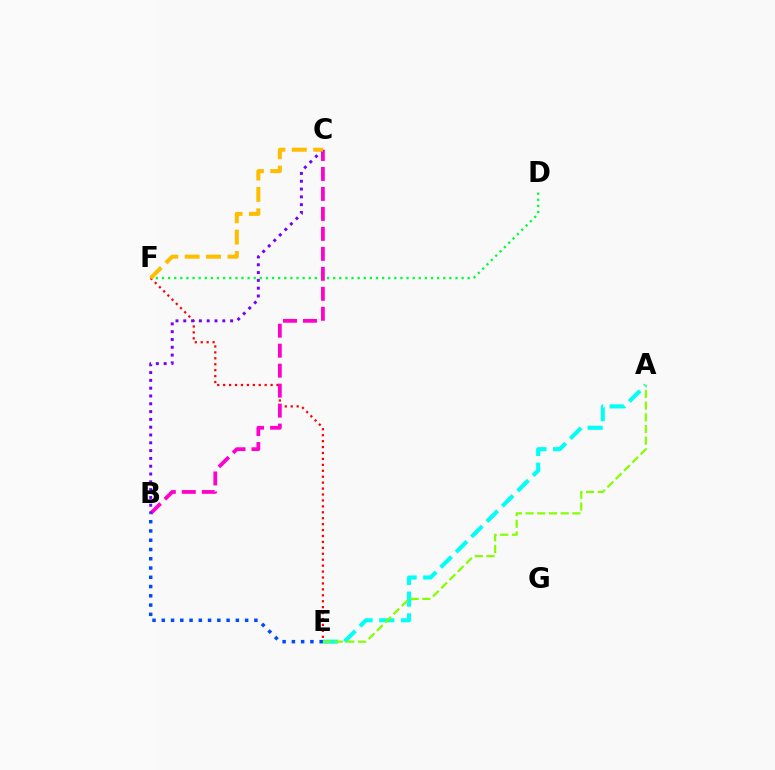{('D', 'F'): [{'color': '#00ff39', 'line_style': 'dotted', 'thickness': 1.66}], ('E', 'F'): [{'color': '#ff0000', 'line_style': 'dotted', 'thickness': 1.61}], ('B', 'C'): [{'color': '#ff00cf', 'line_style': 'dashed', 'thickness': 2.71}, {'color': '#7200ff', 'line_style': 'dotted', 'thickness': 2.12}], ('A', 'E'): [{'color': '#00fff6', 'line_style': 'dashed', 'thickness': 2.95}, {'color': '#84ff00', 'line_style': 'dashed', 'thickness': 1.59}], ('B', 'E'): [{'color': '#004bff', 'line_style': 'dotted', 'thickness': 2.52}], ('C', 'F'): [{'color': '#ffbd00', 'line_style': 'dashed', 'thickness': 2.91}]}